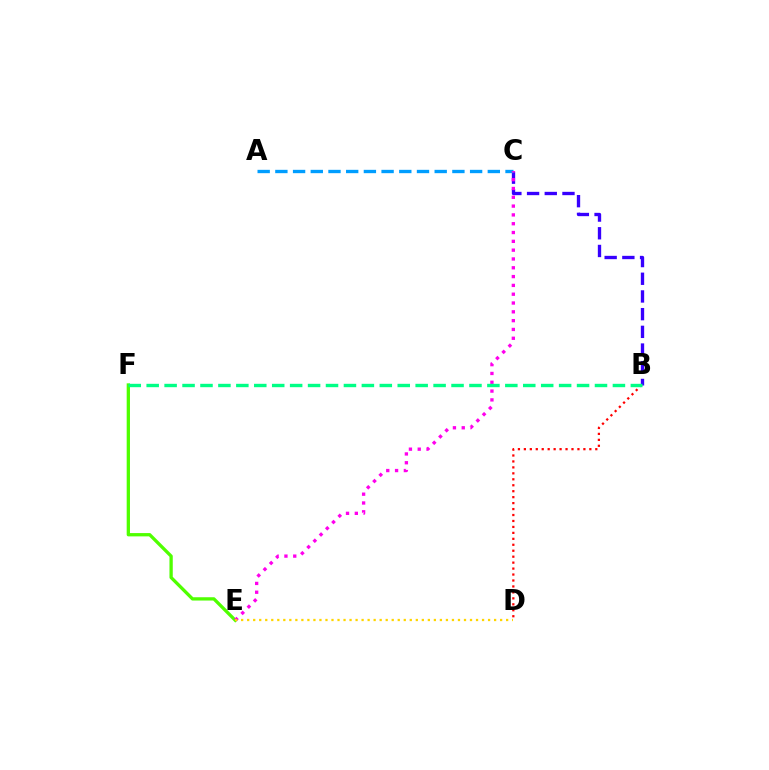{('B', 'C'): [{'color': '#3700ff', 'line_style': 'dashed', 'thickness': 2.4}], ('E', 'F'): [{'color': '#4fff00', 'line_style': 'solid', 'thickness': 2.37}], ('A', 'C'): [{'color': '#009eff', 'line_style': 'dashed', 'thickness': 2.4}], ('C', 'E'): [{'color': '#ff00ed', 'line_style': 'dotted', 'thickness': 2.39}], ('D', 'E'): [{'color': '#ffd500', 'line_style': 'dotted', 'thickness': 1.64}], ('B', 'D'): [{'color': '#ff0000', 'line_style': 'dotted', 'thickness': 1.62}], ('B', 'F'): [{'color': '#00ff86', 'line_style': 'dashed', 'thickness': 2.44}]}